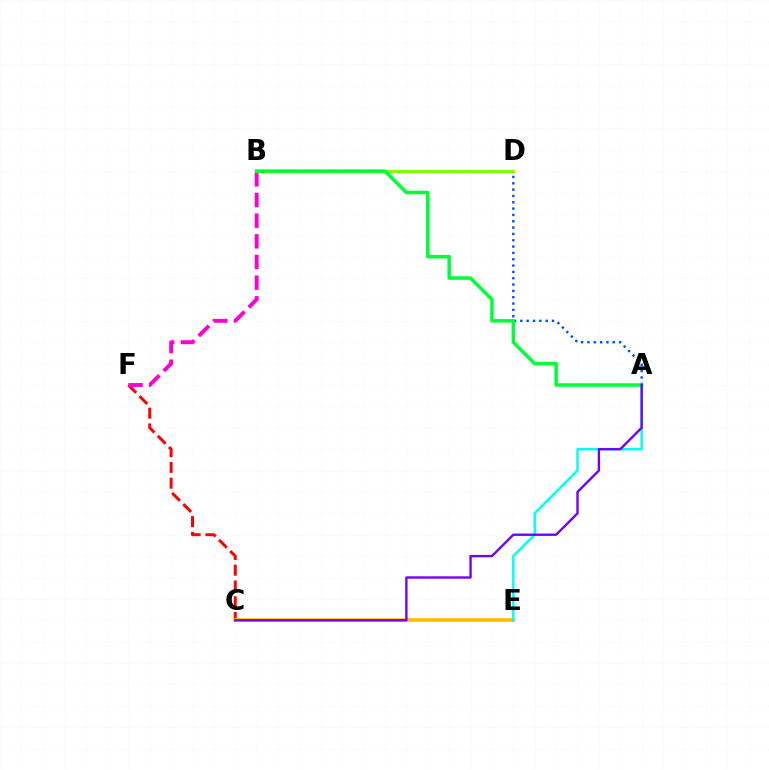{('C', 'F'): [{'color': '#ff0000', 'line_style': 'dashed', 'thickness': 2.14}], ('B', 'F'): [{'color': '#ff00cf', 'line_style': 'dashed', 'thickness': 2.81}], ('A', 'D'): [{'color': '#004bff', 'line_style': 'dotted', 'thickness': 1.72}], ('C', 'E'): [{'color': '#ffbd00', 'line_style': 'solid', 'thickness': 2.63}], ('B', 'D'): [{'color': '#84ff00', 'line_style': 'solid', 'thickness': 2.3}], ('A', 'E'): [{'color': '#00fff6', 'line_style': 'solid', 'thickness': 1.78}], ('A', 'B'): [{'color': '#00ff39', 'line_style': 'solid', 'thickness': 2.53}], ('A', 'C'): [{'color': '#7200ff', 'line_style': 'solid', 'thickness': 1.71}]}